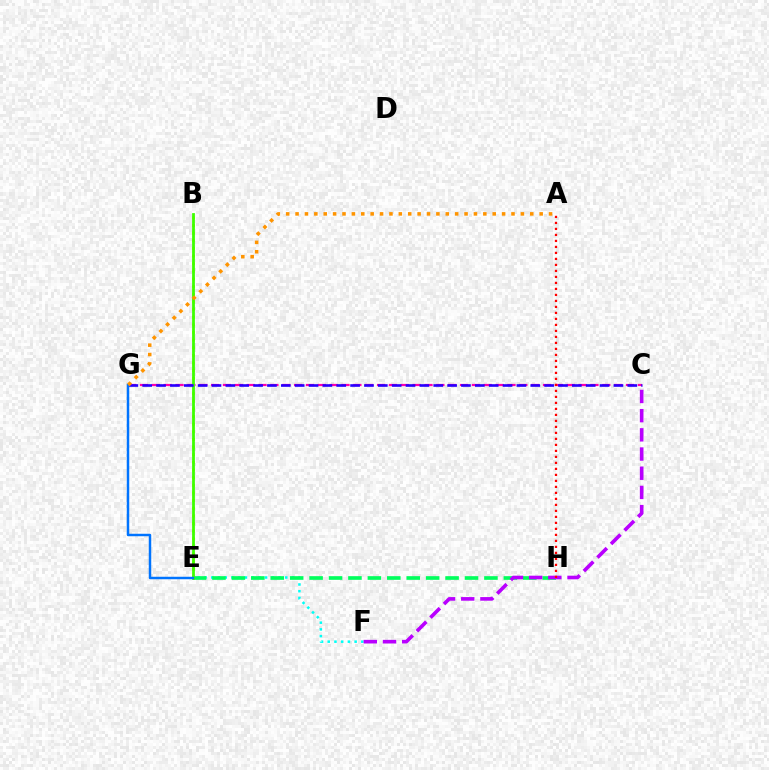{('C', 'G'): [{'color': '#ff00ac', 'line_style': 'dashed', 'thickness': 1.61}, {'color': '#2500ff', 'line_style': 'dashed', 'thickness': 1.88}], ('E', 'F'): [{'color': '#00fff6', 'line_style': 'dotted', 'thickness': 1.83}], ('B', 'E'): [{'color': '#d1ff00', 'line_style': 'dotted', 'thickness': 2.08}, {'color': '#3dff00', 'line_style': 'solid', 'thickness': 2.0}], ('E', 'H'): [{'color': '#00ff5c', 'line_style': 'dashed', 'thickness': 2.64}], ('C', 'F'): [{'color': '#b900ff', 'line_style': 'dashed', 'thickness': 2.61}], ('A', 'H'): [{'color': '#ff0000', 'line_style': 'dotted', 'thickness': 1.63}], ('E', 'G'): [{'color': '#0074ff', 'line_style': 'solid', 'thickness': 1.78}], ('A', 'G'): [{'color': '#ff9400', 'line_style': 'dotted', 'thickness': 2.55}]}